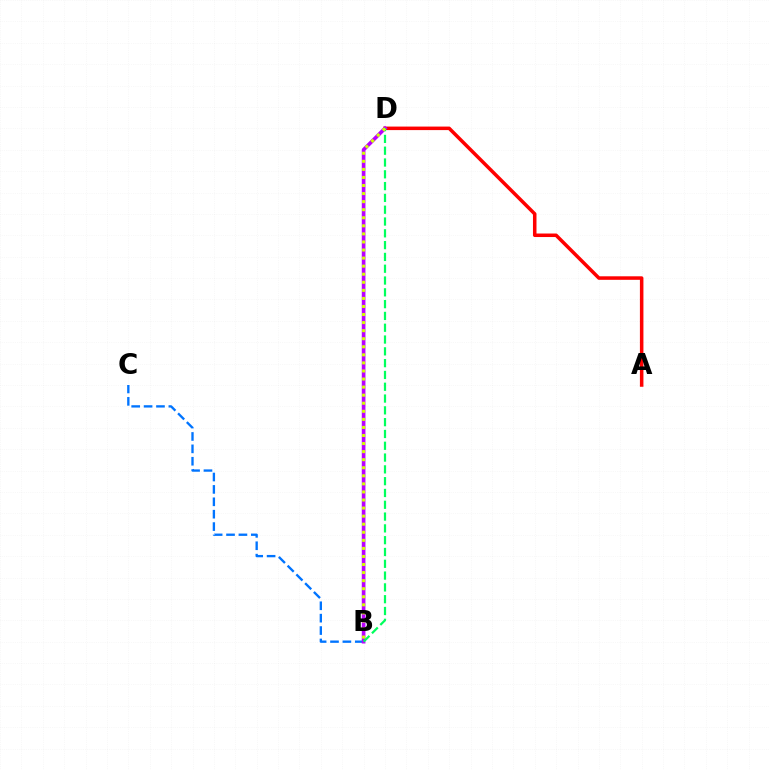{('B', 'C'): [{'color': '#0074ff', 'line_style': 'dashed', 'thickness': 1.68}], ('A', 'D'): [{'color': '#ff0000', 'line_style': 'solid', 'thickness': 2.53}], ('B', 'D'): [{'color': '#b900ff', 'line_style': 'solid', 'thickness': 2.64}, {'color': '#00ff5c', 'line_style': 'dashed', 'thickness': 1.6}, {'color': '#d1ff00', 'line_style': 'dotted', 'thickness': 2.19}]}